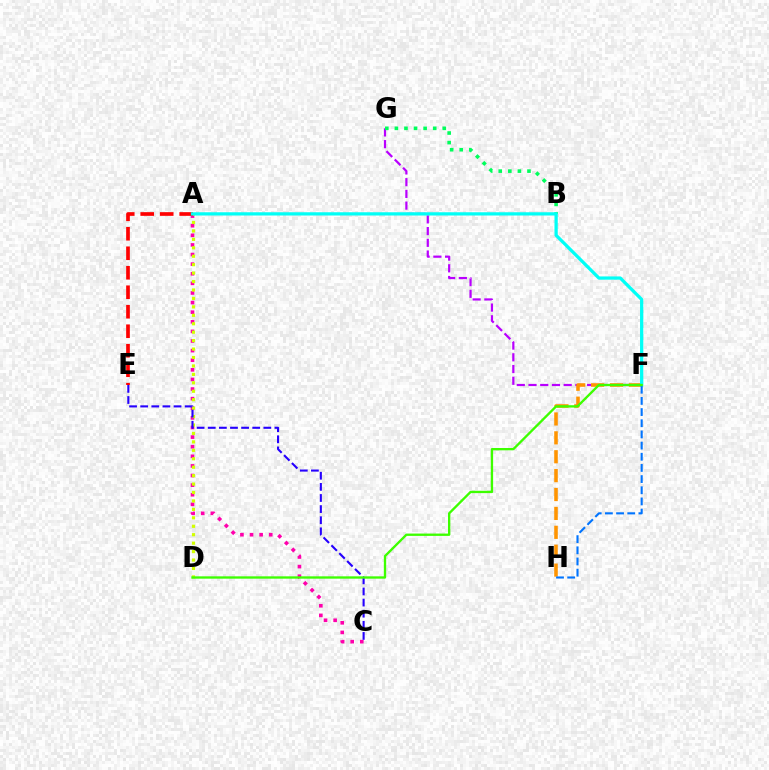{('F', 'G'): [{'color': '#b900ff', 'line_style': 'dashed', 'thickness': 1.59}], ('A', 'C'): [{'color': '#ff00ac', 'line_style': 'dotted', 'thickness': 2.61}], ('A', 'D'): [{'color': '#d1ff00', 'line_style': 'dotted', 'thickness': 2.29}], ('A', 'E'): [{'color': '#ff0000', 'line_style': 'dashed', 'thickness': 2.65}], ('B', 'G'): [{'color': '#00ff5c', 'line_style': 'dotted', 'thickness': 2.6}], ('C', 'E'): [{'color': '#2500ff', 'line_style': 'dashed', 'thickness': 1.51}], ('F', 'H'): [{'color': '#ff9400', 'line_style': 'dashed', 'thickness': 2.57}, {'color': '#0074ff', 'line_style': 'dashed', 'thickness': 1.52}], ('A', 'F'): [{'color': '#00fff6', 'line_style': 'solid', 'thickness': 2.34}], ('D', 'F'): [{'color': '#3dff00', 'line_style': 'solid', 'thickness': 1.68}]}